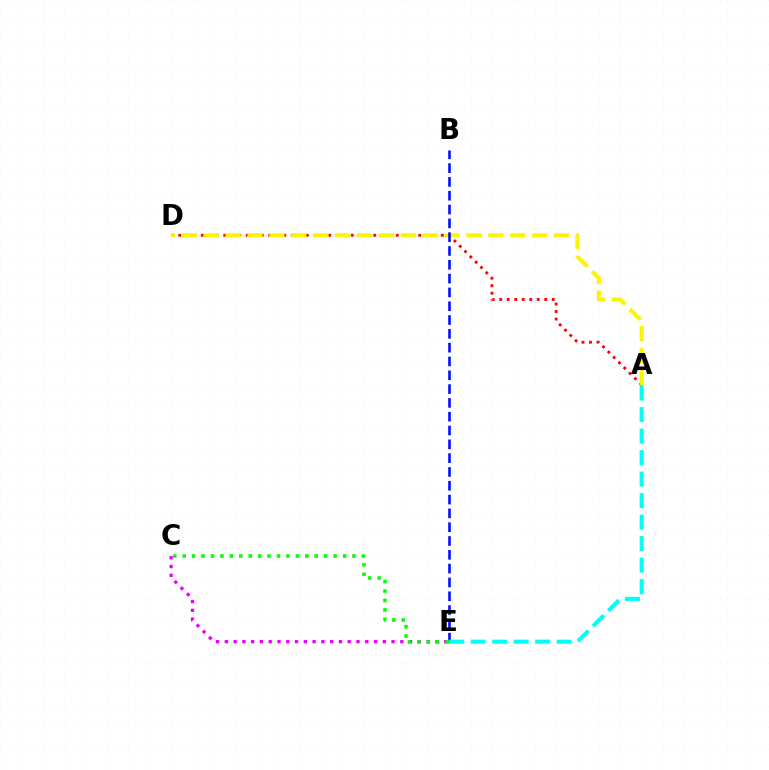{('A', 'D'): [{'color': '#ff0000', 'line_style': 'dotted', 'thickness': 2.04}, {'color': '#fcf500', 'line_style': 'dashed', 'thickness': 2.97}], ('B', 'E'): [{'color': '#0010ff', 'line_style': 'dashed', 'thickness': 1.88}], ('C', 'E'): [{'color': '#ee00ff', 'line_style': 'dotted', 'thickness': 2.38}, {'color': '#08ff00', 'line_style': 'dotted', 'thickness': 2.56}], ('A', 'E'): [{'color': '#00fff6', 'line_style': 'dashed', 'thickness': 2.92}]}